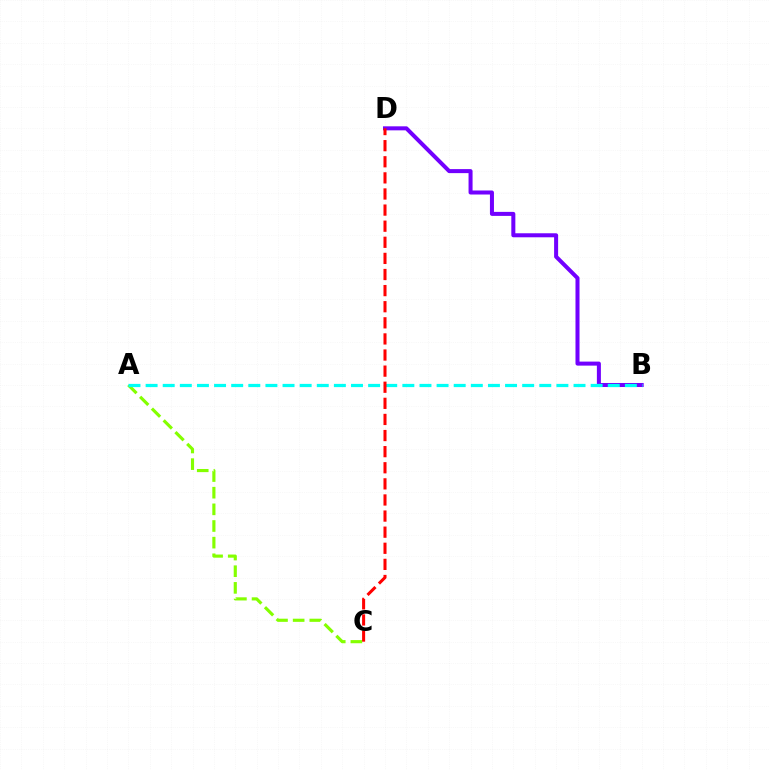{('A', 'C'): [{'color': '#84ff00', 'line_style': 'dashed', 'thickness': 2.26}], ('B', 'D'): [{'color': '#7200ff', 'line_style': 'solid', 'thickness': 2.89}], ('A', 'B'): [{'color': '#00fff6', 'line_style': 'dashed', 'thickness': 2.33}], ('C', 'D'): [{'color': '#ff0000', 'line_style': 'dashed', 'thickness': 2.19}]}